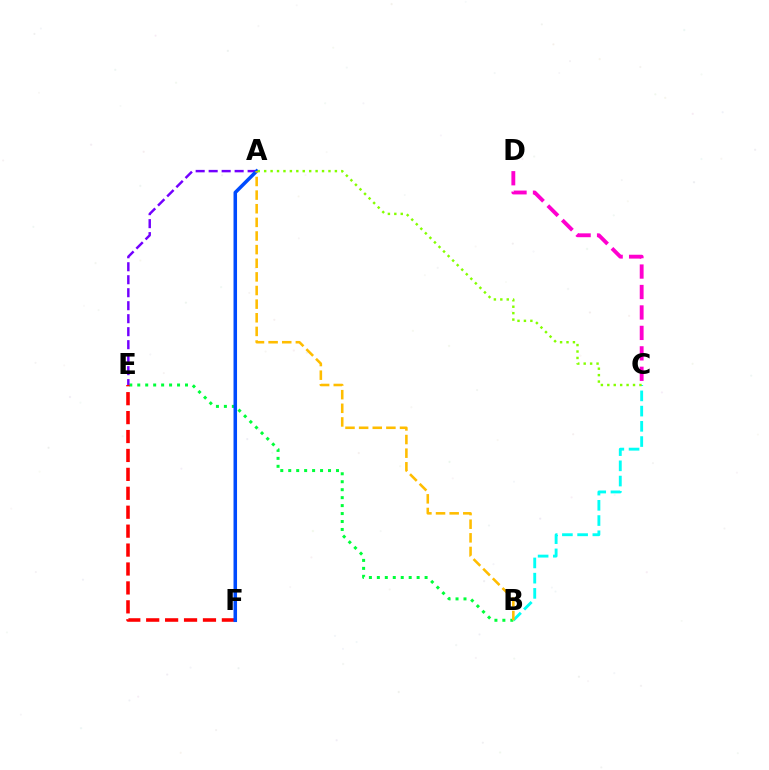{('B', 'E'): [{'color': '#00ff39', 'line_style': 'dotted', 'thickness': 2.16}], ('E', 'F'): [{'color': '#ff0000', 'line_style': 'dashed', 'thickness': 2.57}], ('C', 'D'): [{'color': '#ff00cf', 'line_style': 'dashed', 'thickness': 2.78}], ('A', 'E'): [{'color': '#7200ff', 'line_style': 'dashed', 'thickness': 1.76}], ('B', 'C'): [{'color': '#00fff6', 'line_style': 'dashed', 'thickness': 2.07}], ('A', 'F'): [{'color': '#004bff', 'line_style': 'solid', 'thickness': 2.54}], ('A', 'B'): [{'color': '#ffbd00', 'line_style': 'dashed', 'thickness': 1.85}], ('A', 'C'): [{'color': '#84ff00', 'line_style': 'dotted', 'thickness': 1.75}]}